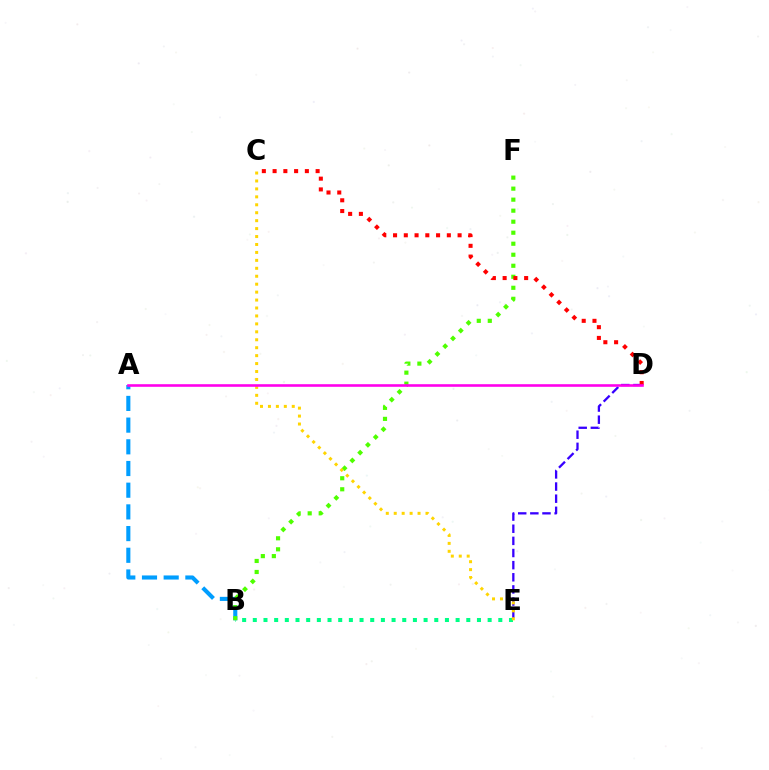{('D', 'E'): [{'color': '#3700ff', 'line_style': 'dashed', 'thickness': 1.65}], ('B', 'E'): [{'color': '#00ff86', 'line_style': 'dotted', 'thickness': 2.9}], ('A', 'B'): [{'color': '#009eff', 'line_style': 'dashed', 'thickness': 2.95}], ('B', 'F'): [{'color': '#4fff00', 'line_style': 'dotted', 'thickness': 2.99}], ('C', 'D'): [{'color': '#ff0000', 'line_style': 'dotted', 'thickness': 2.92}], ('C', 'E'): [{'color': '#ffd500', 'line_style': 'dotted', 'thickness': 2.16}], ('A', 'D'): [{'color': '#ff00ed', 'line_style': 'solid', 'thickness': 1.88}]}